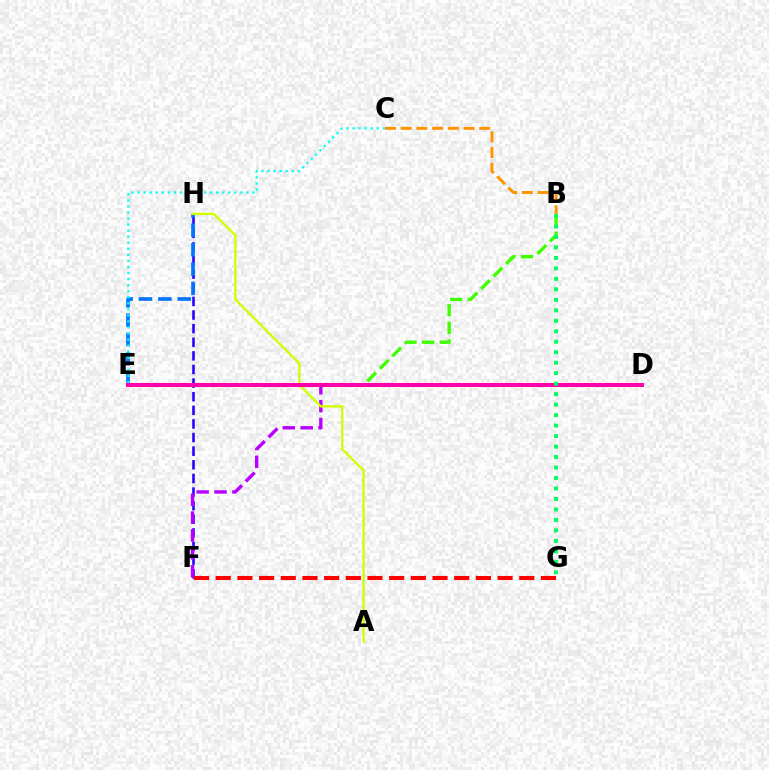{('F', 'H'): [{'color': '#2500ff', 'line_style': 'dashed', 'thickness': 1.85}], ('D', 'F'): [{'color': '#b900ff', 'line_style': 'dashed', 'thickness': 2.43}], ('E', 'H'): [{'color': '#0074ff', 'line_style': 'dashed', 'thickness': 2.63}], ('A', 'H'): [{'color': '#d1ff00', 'line_style': 'solid', 'thickness': 1.69}], ('B', 'E'): [{'color': '#3dff00', 'line_style': 'dashed', 'thickness': 2.41}], ('C', 'E'): [{'color': '#00fff6', 'line_style': 'dotted', 'thickness': 1.64}], ('F', 'G'): [{'color': '#ff0000', 'line_style': 'dashed', 'thickness': 2.95}], ('D', 'E'): [{'color': '#ff00ac', 'line_style': 'solid', 'thickness': 2.86}], ('B', 'C'): [{'color': '#ff9400', 'line_style': 'dashed', 'thickness': 2.13}], ('B', 'G'): [{'color': '#00ff5c', 'line_style': 'dotted', 'thickness': 2.85}]}